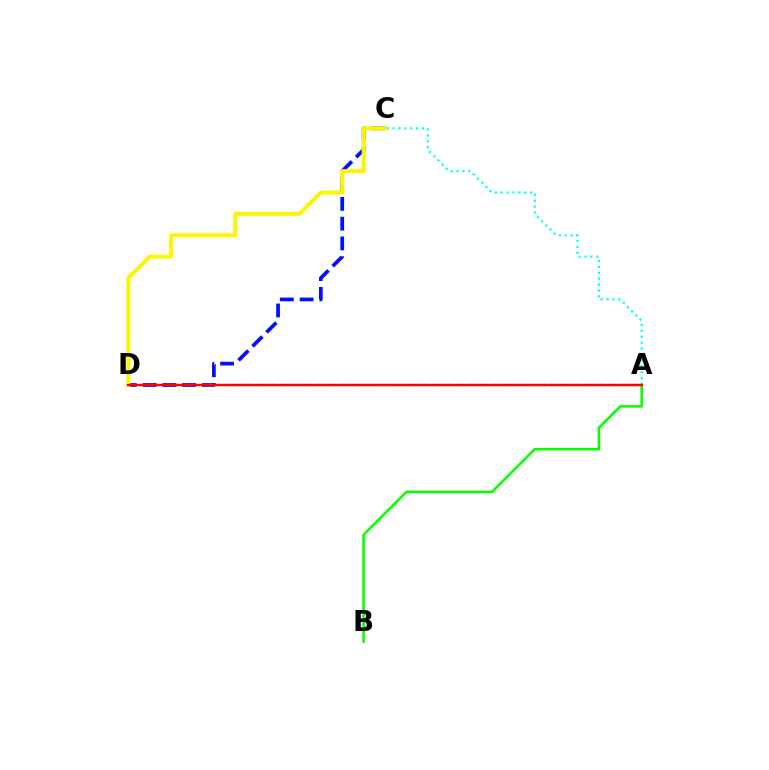{('A', 'D'): [{'color': '#ee00ff', 'line_style': 'dashed', 'thickness': 1.59}, {'color': '#ff0000', 'line_style': 'solid', 'thickness': 1.68}], ('C', 'D'): [{'color': '#0010ff', 'line_style': 'dashed', 'thickness': 2.69}, {'color': '#fcf500', 'line_style': 'solid', 'thickness': 2.85}], ('A', 'C'): [{'color': '#00fff6', 'line_style': 'dotted', 'thickness': 1.6}], ('A', 'B'): [{'color': '#08ff00', 'line_style': 'solid', 'thickness': 1.85}]}